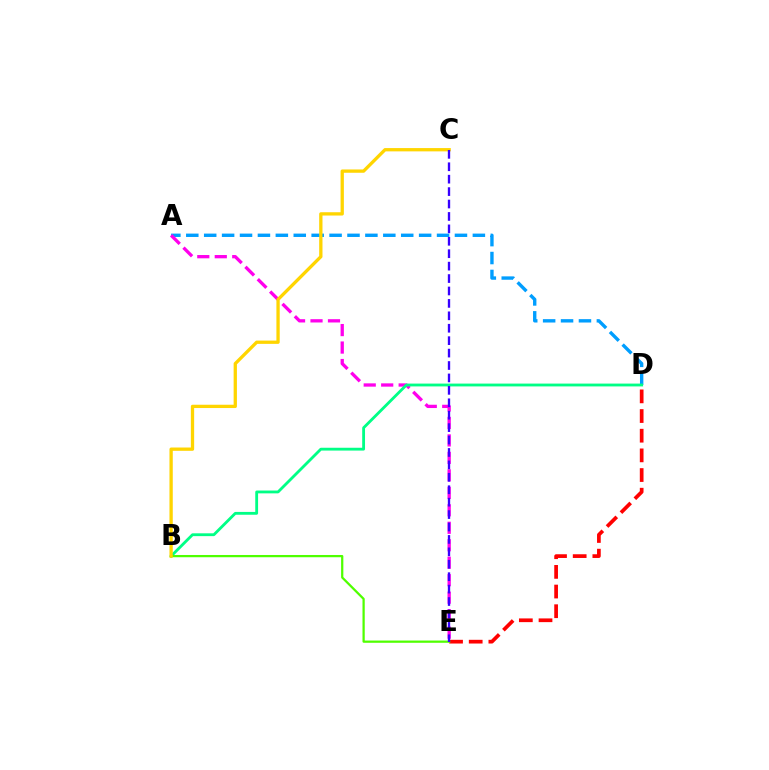{('A', 'D'): [{'color': '#009eff', 'line_style': 'dashed', 'thickness': 2.43}], ('A', 'E'): [{'color': '#ff00ed', 'line_style': 'dashed', 'thickness': 2.37}], ('B', 'D'): [{'color': '#00ff86', 'line_style': 'solid', 'thickness': 2.04}], ('D', 'E'): [{'color': '#ff0000', 'line_style': 'dashed', 'thickness': 2.67}], ('B', 'E'): [{'color': '#4fff00', 'line_style': 'solid', 'thickness': 1.62}], ('B', 'C'): [{'color': '#ffd500', 'line_style': 'solid', 'thickness': 2.38}], ('C', 'E'): [{'color': '#3700ff', 'line_style': 'dashed', 'thickness': 1.69}]}